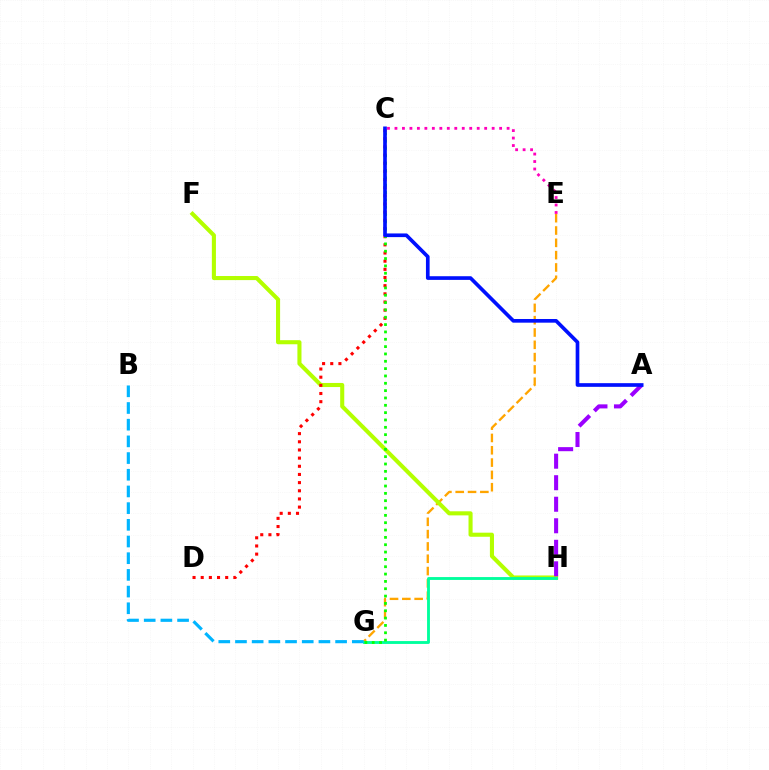{('E', 'G'): [{'color': '#ffa500', 'line_style': 'dashed', 'thickness': 1.67}], ('F', 'H'): [{'color': '#b3ff00', 'line_style': 'solid', 'thickness': 2.94}], ('G', 'H'): [{'color': '#00ff9d', 'line_style': 'solid', 'thickness': 2.06}], ('B', 'G'): [{'color': '#00b5ff', 'line_style': 'dashed', 'thickness': 2.27}], ('C', 'D'): [{'color': '#ff0000', 'line_style': 'dotted', 'thickness': 2.22}], ('A', 'H'): [{'color': '#9b00ff', 'line_style': 'dashed', 'thickness': 2.92}], ('C', 'G'): [{'color': '#08ff00', 'line_style': 'dotted', 'thickness': 1.99}], ('C', 'E'): [{'color': '#ff00bd', 'line_style': 'dotted', 'thickness': 2.03}], ('A', 'C'): [{'color': '#0010ff', 'line_style': 'solid', 'thickness': 2.64}]}